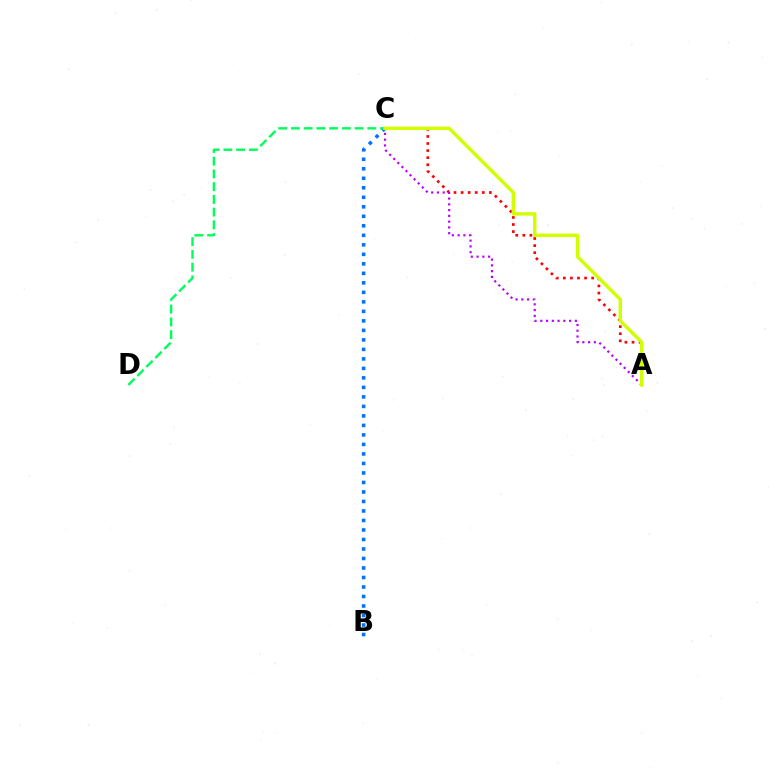{('A', 'C'): [{'color': '#ff0000', 'line_style': 'dotted', 'thickness': 1.92}, {'color': '#b900ff', 'line_style': 'dotted', 'thickness': 1.57}, {'color': '#d1ff00', 'line_style': 'solid', 'thickness': 2.48}], ('B', 'C'): [{'color': '#0074ff', 'line_style': 'dotted', 'thickness': 2.58}], ('C', 'D'): [{'color': '#00ff5c', 'line_style': 'dashed', 'thickness': 1.73}]}